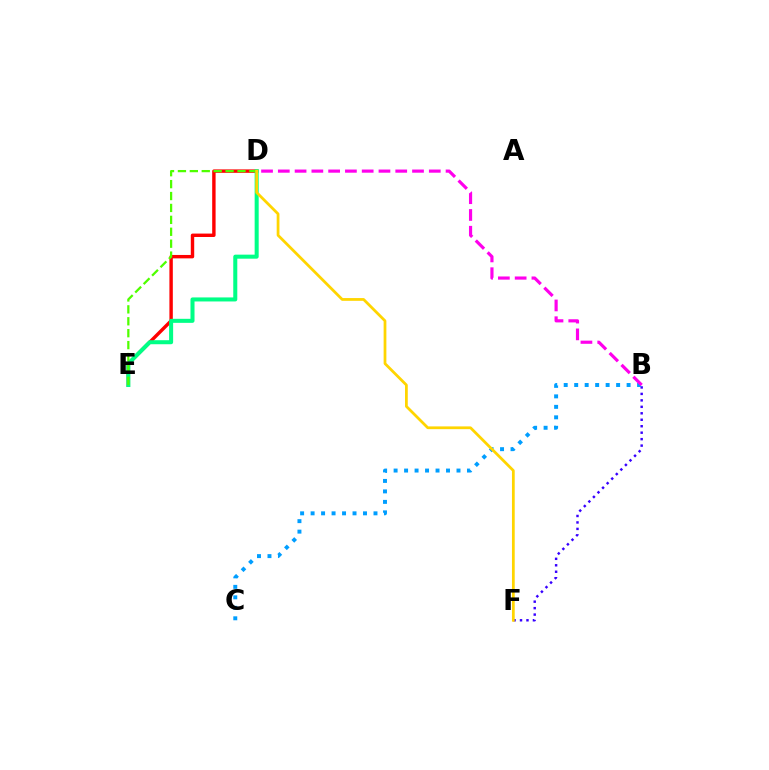{('D', 'E'): [{'color': '#ff0000', 'line_style': 'solid', 'thickness': 2.46}, {'color': '#00ff86', 'line_style': 'solid', 'thickness': 2.9}, {'color': '#4fff00', 'line_style': 'dashed', 'thickness': 1.62}], ('B', 'F'): [{'color': '#3700ff', 'line_style': 'dotted', 'thickness': 1.76}], ('B', 'C'): [{'color': '#009eff', 'line_style': 'dotted', 'thickness': 2.85}], ('B', 'D'): [{'color': '#ff00ed', 'line_style': 'dashed', 'thickness': 2.28}], ('D', 'F'): [{'color': '#ffd500', 'line_style': 'solid', 'thickness': 1.99}]}